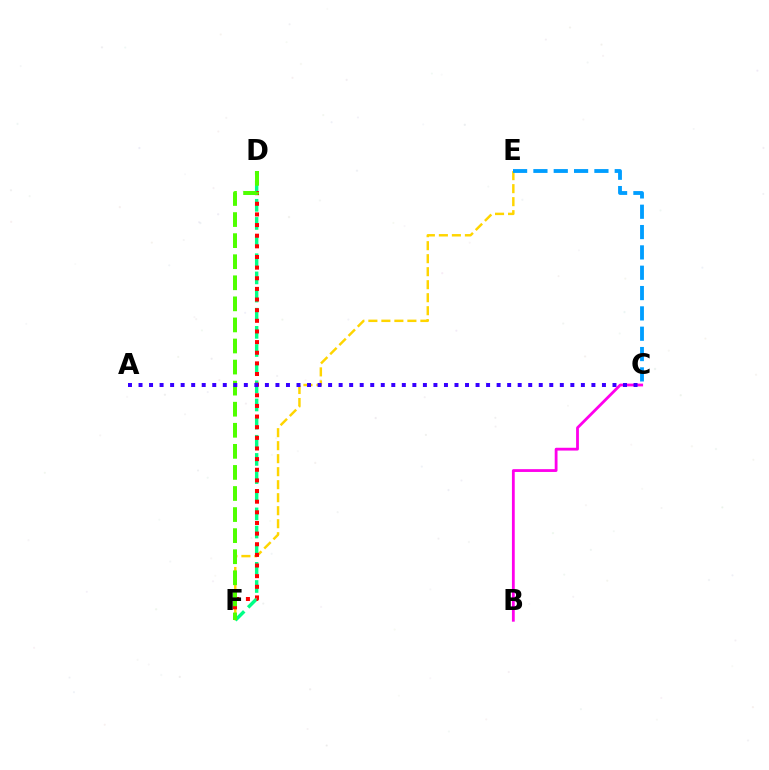{('E', 'F'): [{'color': '#ffd500', 'line_style': 'dashed', 'thickness': 1.77}], ('C', 'E'): [{'color': '#009eff', 'line_style': 'dashed', 'thickness': 2.76}], ('B', 'C'): [{'color': '#ff00ed', 'line_style': 'solid', 'thickness': 2.02}], ('D', 'F'): [{'color': '#00ff86', 'line_style': 'dashed', 'thickness': 2.47}, {'color': '#ff0000', 'line_style': 'dotted', 'thickness': 2.89}, {'color': '#4fff00', 'line_style': 'dashed', 'thickness': 2.86}], ('A', 'C'): [{'color': '#3700ff', 'line_style': 'dotted', 'thickness': 2.86}]}